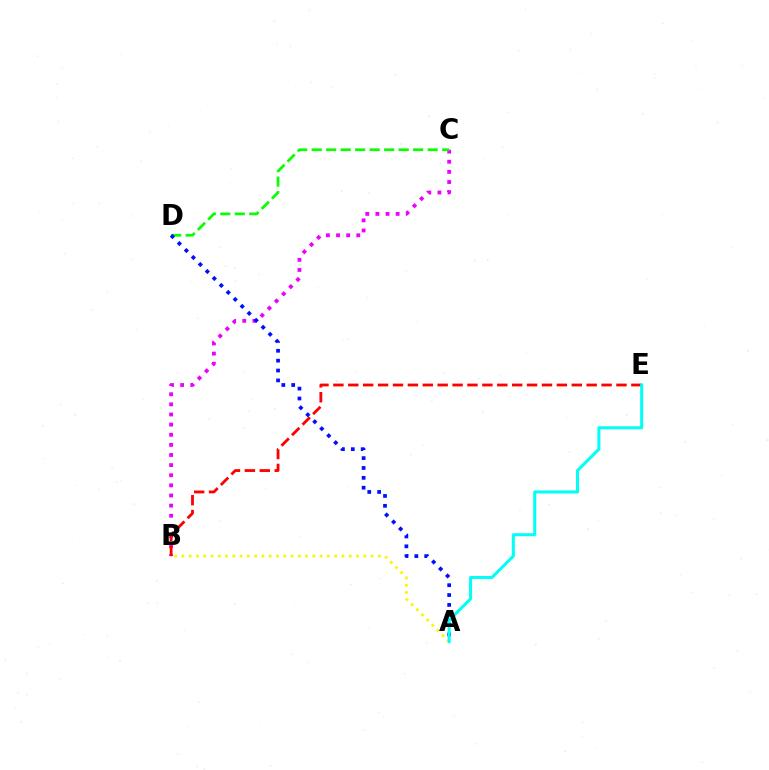{('B', 'C'): [{'color': '#ee00ff', 'line_style': 'dotted', 'thickness': 2.75}], ('A', 'B'): [{'color': '#fcf500', 'line_style': 'dotted', 'thickness': 1.98}], ('C', 'D'): [{'color': '#08ff00', 'line_style': 'dashed', 'thickness': 1.97}], ('B', 'E'): [{'color': '#ff0000', 'line_style': 'dashed', 'thickness': 2.02}], ('A', 'D'): [{'color': '#0010ff', 'line_style': 'dotted', 'thickness': 2.68}], ('A', 'E'): [{'color': '#00fff6', 'line_style': 'solid', 'thickness': 2.18}]}